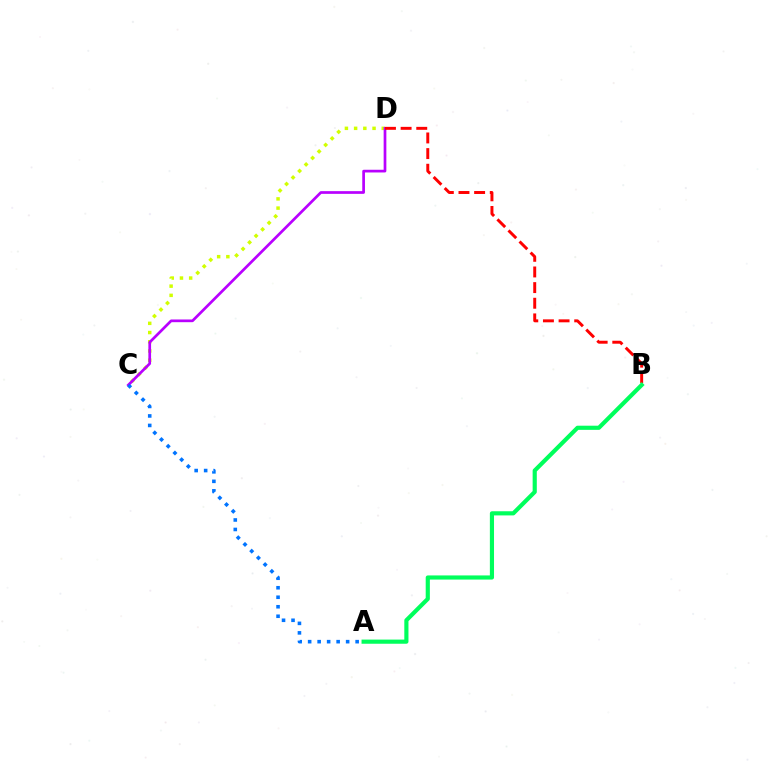{('C', 'D'): [{'color': '#d1ff00', 'line_style': 'dotted', 'thickness': 2.5}, {'color': '#b900ff', 'line_style': 'solid', 'thickness': 1.95}], ('A', 'C'): [{'color': '#0074ff', 'line_style': 'dotted', 'thickness': 2.58}], ('B', 'D'): [{'color': '#ff0000', 'line_style': 'dashed', 'thickness': 2.13}], ('A', 'B'): [{'color': '#00ff5c', 'line_style': 'solid', 'thickness': 2.99}]}